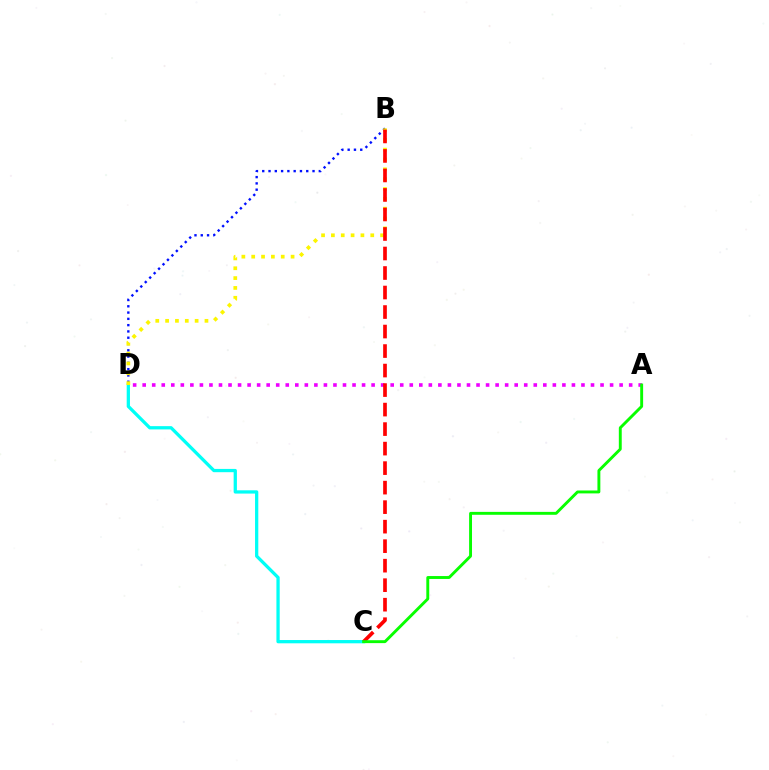{('C', 'D'): [{'color': '#00fff6', 'line_style': 'solid', 'thickness': 2.36}], ('B', 'D'): [{'color': '#0010ff', 'line_style': 'dotted', 'thickness': 1.71}, {'color': '#fcf500', 'line_style': 'dotted', 'thickness': 2.67}], ('A', 'D'): [{'color': '#ee00ff', 'line_style': 'dotted', 'thickness': 2.59}], ('B', 'C'): [{'color': '#ff0000', 'line_style': 'dashed', 'thickness': 2.65}], ('A', 'C'): [{'color': '#08ff00', 'line_style': 'solid', 'thickness': 2.09}]}